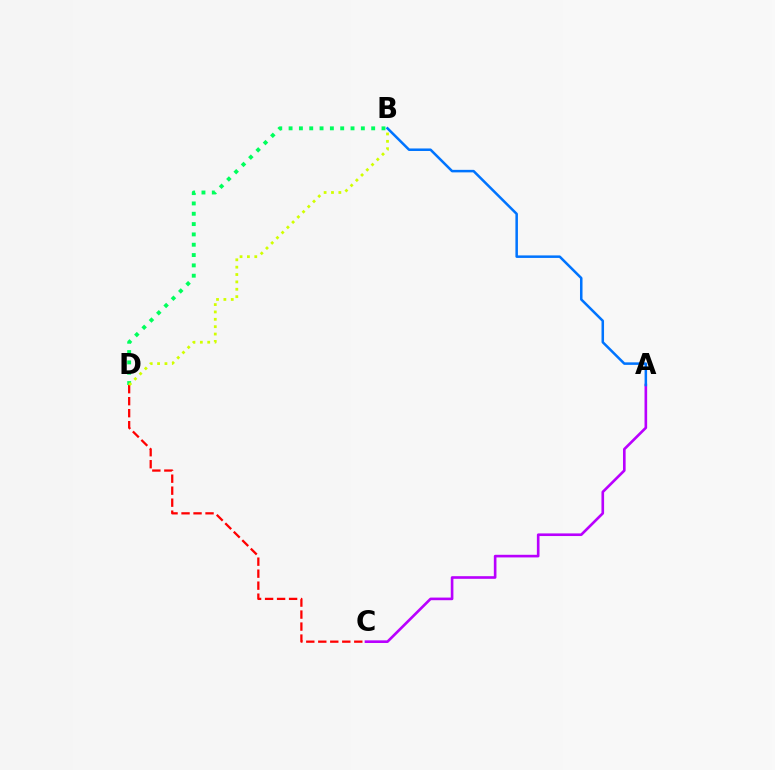{('C', 'D'): [{'color': '#ff0000', 'line_style': 'dashed', 'thickness': 1.63}], ('B', 'D'): [{'color': '#00ff5c', 'line_style': 'dotted', 'thickness': 2.81}, {'color': '#d1ff00', 'line_style': 'dotted', 'thickness': 2.0}], ('A', 'C'): [{'color': '#b900ff', 'line_style': 'solid', 'thickness': 1.9}], ('A', 'B'): [{'color': '#0074ff', 'line_style': 'solid', 'thickness': 1.82}]}